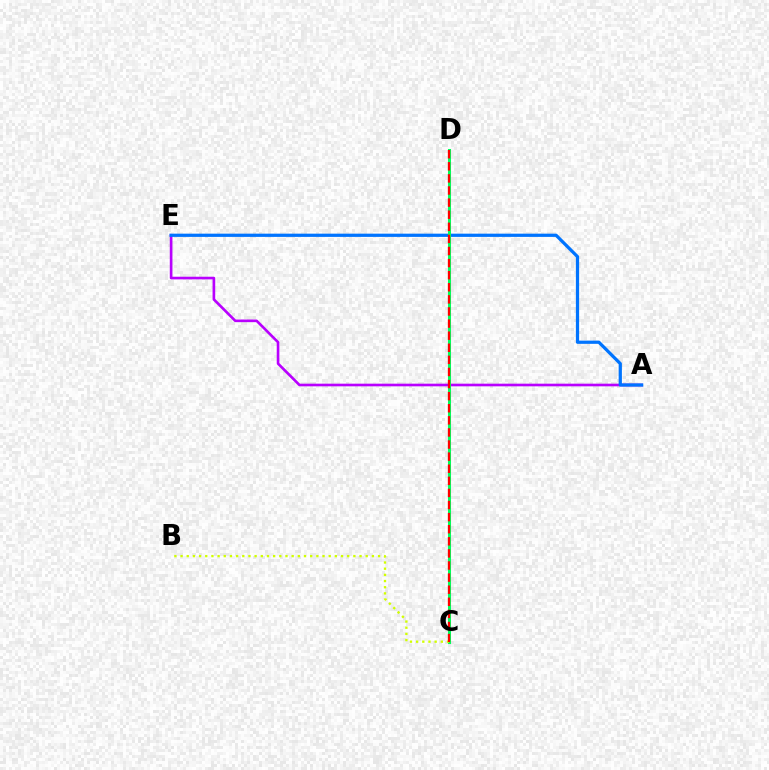{('A', 'E'): [{'color': '#b900ff', 'line_style': 'solid', 'thickness': 1.91}, {'color': '#0074ff', 'line_style': 'solid', 'thickness': 2.33}], ('C', 'D'): [{'color': '#00ff5c', 'line_style': 'solid', 'thickness': 2.19}, {'color': '#ff0000', 'line_style': 'dashed', 'thickness': 1.64}], ('B', 'C'): [{'color': '#d1ff00', 'line_style': 'dotted', 'thickness': 1.68}]}